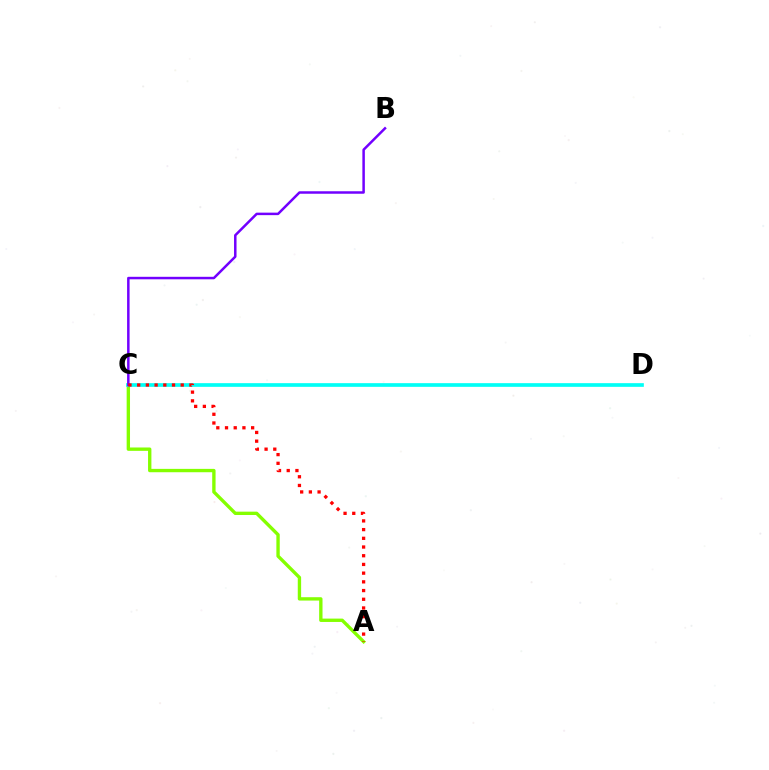{('A', 'C'): [{'color': '#84ff00', 'line_style': 'solid', 'thickness': 2.42}, {'color': '#ff0000', 'line_style': 'dotted', 'thickness': 2.37}], ('C', 'D'): [{'color': '#00fff6', 'line_style': 'solid', 'thickness': 2.64}], ('B', 'C'): [{'color': '#7200ff', 'line_style': 'solid', 'thickness': 1.8}]}